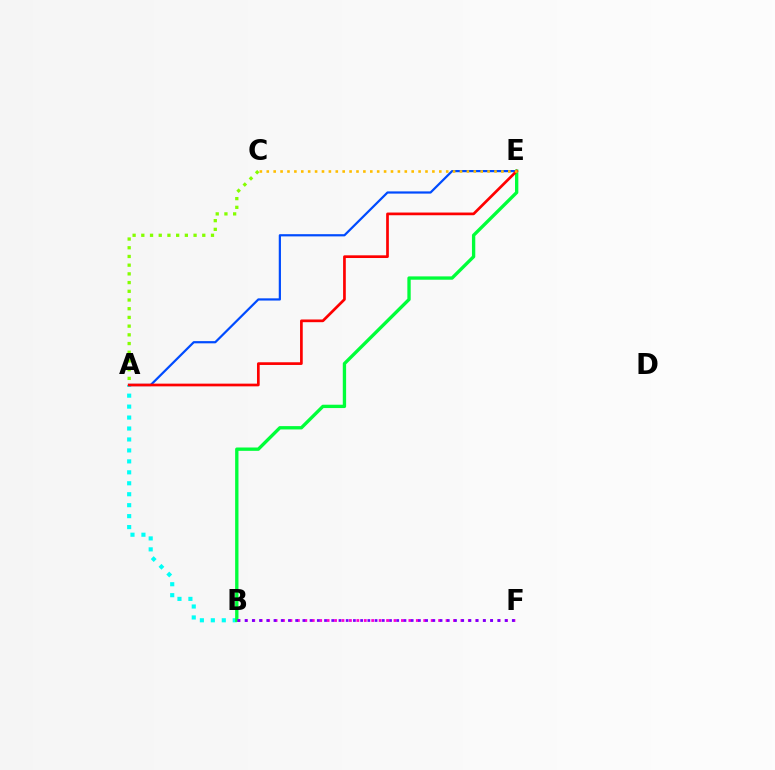{('A', 'B'): [{'color': '#00fff6', 'line_style': 'dotted', 'thickness': 2.98}], ('A', 'E'): [{'color': '#004bff', 'line_style': 'solid', 'thickness': 1.59}, {'color': '#ff0000', 'line_style': 'solid', 'thickness': 1.94}], ('B', 'E'): [{'color': '#00ff39', 'line_style': 'solid', 'thickness': 2.4}], ('C', 'E'): [{'color': '#ffbd00', 'line_style': 'dotted', 'thickness': 1.87}], ('A', 'C'): [{'color': '#84ff00', 'line_style': 'dotted', 'thickness': 2.37}], ('B', 'F'): [{'color': '#ff00cf', 'line_style': 'dotted', 'thickness': 2.02}, {'color': '#7200ff', 'line_style': 'dotted', 'thickness': 1.96}]}